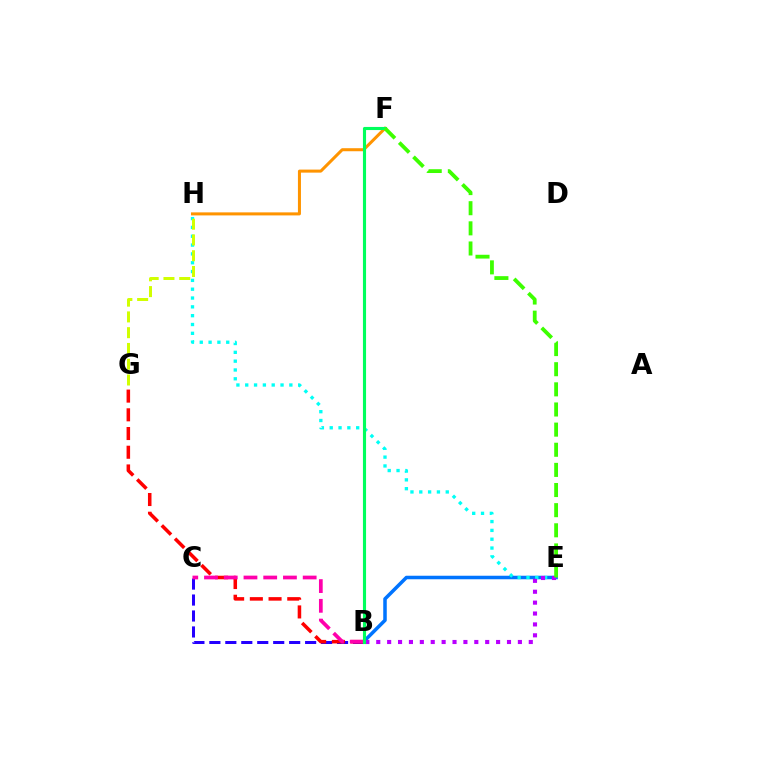{('B', 'E'): [{'color': '#0074ff', 'line_style': 'solid', 'thickness': 2.53}, {'color': '#b900ff', 'line_style': 'dotted', 'thickness': 2.96}], ('B', 'C'): [{'color': '#2500ff', 'line_style': 'dashed', 'thickness': 2.17}, {'color': '#ff00ac', 'line_style': 'dashed', 'thickness': 2.68}], ('B', 'G'): [{'color': '#ff0000', 'line_style': 'dashed', 'thickness': 2.54}], ('E', 'H'): [{'color': '#00fff6', 'line_style': 'dotted', 'thickness': 2.4}], ('G', 'H'): [{'color': '#d1ff00', 'line_style': 'dashed', 'thickness': 2.14}], ('F', 'H'): [{'color': '#ff9400', 'line_style': 'solid', 'thickness': 2.18}], ('B', 'F'): [{'color': '#00ff5c', 'line_style': 'solid', 'thickness': 2.24}], ('E', 'F'): [{'color': '#3dff00', 'line_style': 'dashed', 'thickness': 2.74}]}